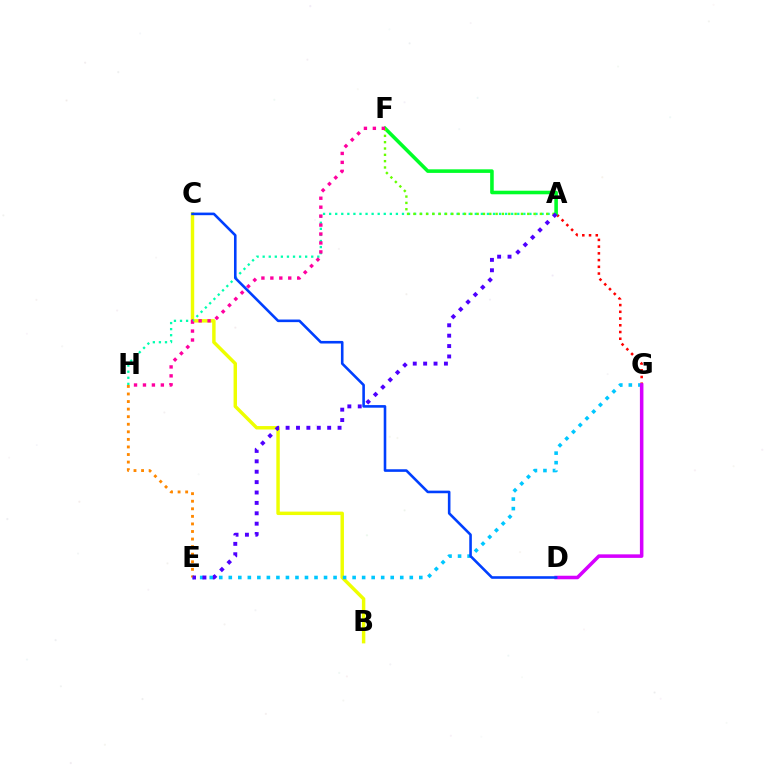{('A', 'G'): [{'color': '#ff0000', 'line_style': 'dotted', 'thickness': 1.83}], ('A', 'F'): [{'color': '#00ff27', 'line_style': 'solid', 'thickness': 2.58}, {'color': '#66ff00', 'line_style': 'dotted', 'thickness': 1.72}], ('B', 'C'): [{'color': '#eeff00', 'line_style': 'solid', 'thickness': 2.48}], ('E', 'G'): [{'color': '#00c7ff', 'line_style': 'dotted', 'thickness': 2.59}], ('D', 'G'): [{'color': '#d600ff', 'line_style': 'solid', 'thickness': 2.54}], ('A', 'H'): [{'color': '#00ffaf', 'line_style': 'dotted', 'thickness': 1.65}], ('F', 'H'): [{'color': '#ff00a0', 'line_style': 'dotted', 'thickness': 2.43}], ('E', 'H'): [{'color': '#ff8800', 'line_style': 'dotted', 'thickness': 2.06}], ('C', 'D'): [{'color': '#003fff', 'line_style': 'solid', 'thickness': 1.87}], ('A', 'E'): [{'color': '#4f00ff', 'line_style': 'dotted', 'thickness': 2.82}]}